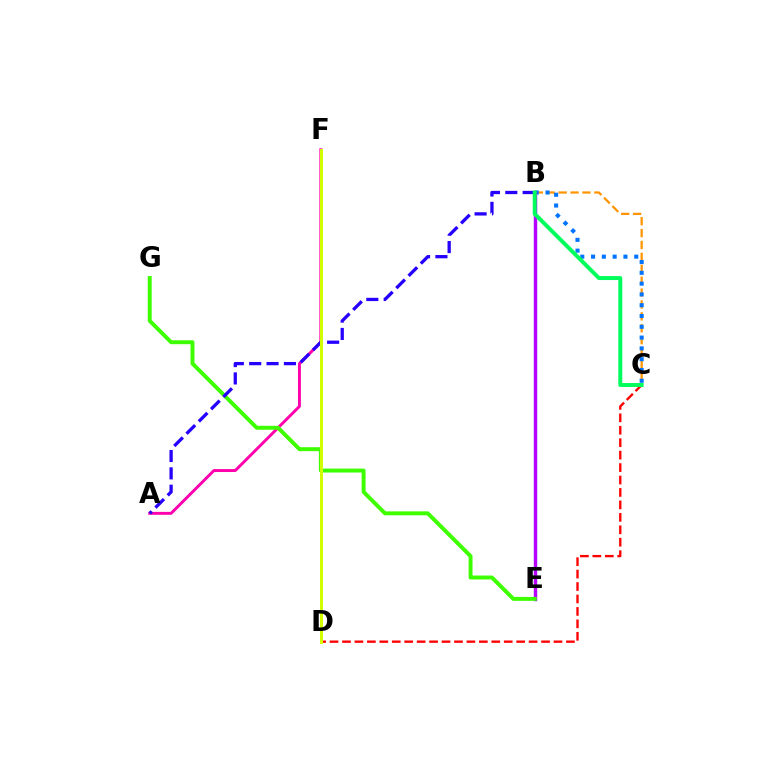{('B', 'C'): [{'color': '#ff9400', 'line_style': 'dashed', 'thickness': 1.62}, {'color': '#0074ff', 'line_style': 'dotted', 'thickness': 2.93}, {'color': '#00ff5c', 'line_style': 'solid', 'thickness': 2.85}], ('B', 'E'): [{'color': '#00fff6', 'line_style': 'solid', 'thickness': 2.28}, {'color': '#b900ff', 'line_style': 'solid', 'thickness': 2.43}], ('C', 'D'): [{'color': '#ff0000', 'line_style': 'dashed', 'thickness': 1.69}], ('A', 'F'): [{'color': '#ff00ac', 'line_style': 'solid', 'thickness': 2.11}], ('E', 'G'): [{'color': '#3dff00', 'line_style': 'solid', 'thickness': 2.83}], ('A', 'B'): [{'color': '#2500ff', 'line_style': 'dashed', 'thickness': 2.36}], ('D', 'F'): [{'color': '#d1ff00', 'line_style': 'solid', 'thickness': 2.16}]}